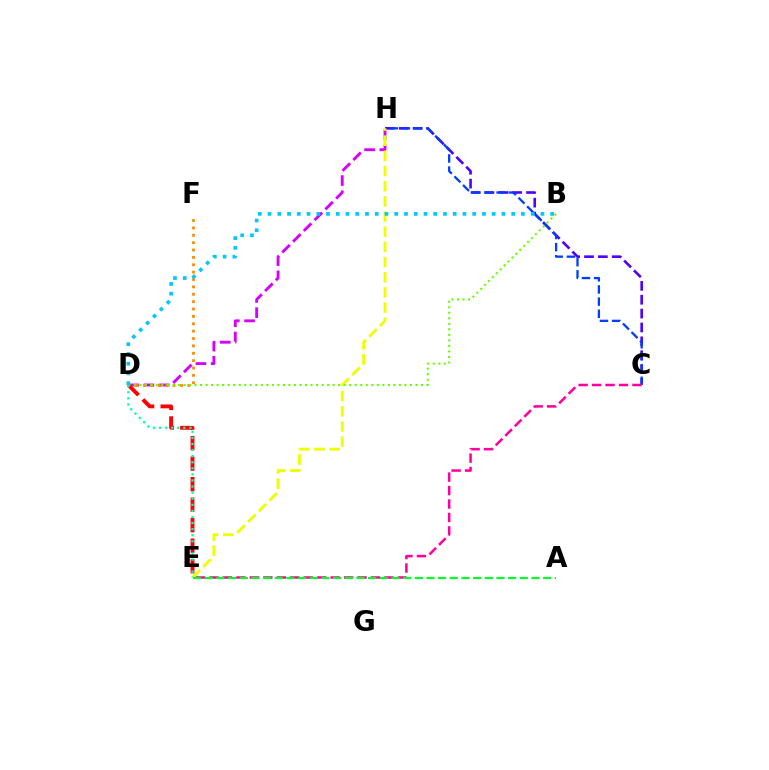{('D', 'H'): [{'color': '#d600ff', 'line_style': 'dashed', 'thickness': 2.07}], ('C', 'H'): [{'color': '#4f00ff', 'line_style': 'dashed', 'thickness': 1.88}, {'color': '#003fff', 'line_style': 'dashed', 'thickness': 1.65}], ('D', 'F'): [{'color': '#ff8800', 'line_style': 'dotted', 'thickness': 2.0}], ('E', 'H'): [{'color': '#eeff00', 'line_style': 'dashed', 'thickness': 2.06}], ('C', 'E'): [{'color': '#ff00a0', 'line_style': 'dashed', 'thickness': 1.83}], ('D', 'E'): [{'color': '#ff0000', 'line_style': 'dashed', 'thickness': 2.79}, {'color': '#00ffaf', 'line_style': 'dotted', 'thickness': 1.65}], ('B', 'D'): [{'color': '#66ff00', 'line_style': 'dotted', 'thickness': 1.5}, {'color': '#00c7ff', 'line_style': 'dotted', 'thickness': 2.65}], ('A', 'E'): [{'color': '#00ff27', 'line_style': 'dashed', 'thickness': 1.59}]}